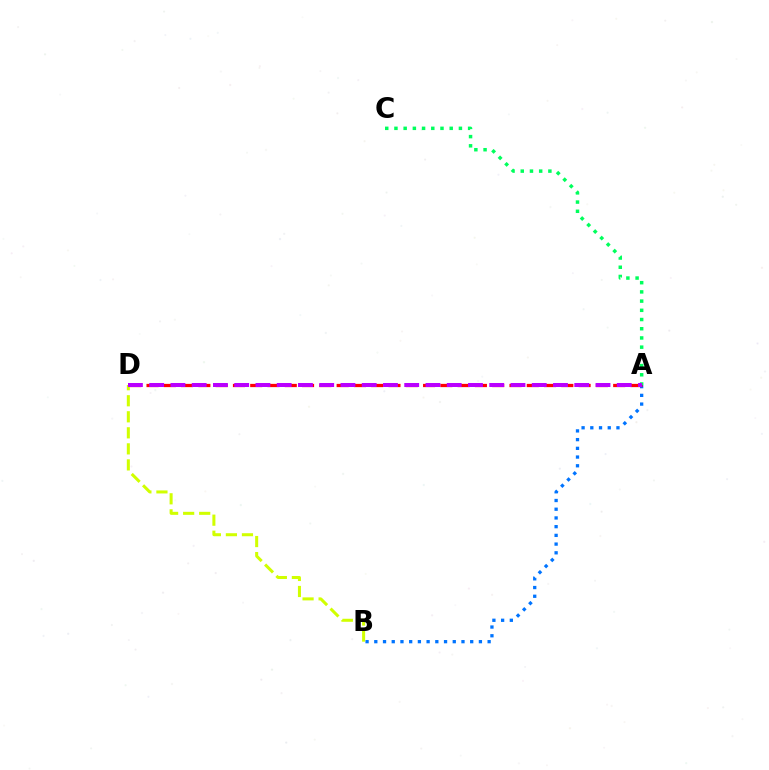{('A', 'B'): [{'color': '#0074ff', 'line_style': 'dotted', 'thickness': 2.37}], ('A', 'D'): [{'color': '#ff0000', 'line_style': 'dashed', 'thickness': 2.35}, {'color': '#b900ff', 'line_style': 'dashed', 'thickness': 2.89}], ('A', 'C'): [{'color': '#00ff5c', 'line_style': 'dotted', 'thickness': 2.5}], ('B', 'D'): [{'color': '#d1ff00', 'line_style': 'dashed', 'thickness': 2.18}]}